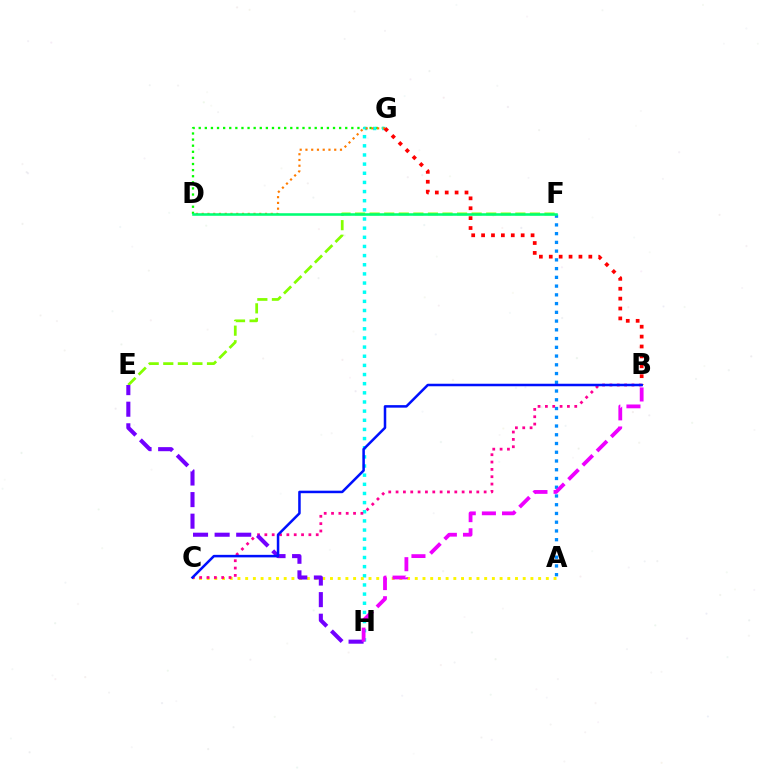{('D', 'G'): [{'color': '#08ff00', 'line_style': 'dotted', 'thickness': 1.66}, {'color': '#ff7c00', 'line_style': 'dotted', 'thickness': 1.56}], ('G', 'H'): [{'color': '#00fff6', 'line_style': 'dotted', 'thickness': 2.49}], ('A', 'C'): [{'color': '#fcf500', 'line_style': 'dotted', 'thickness': 2.09}], ('B', 'C'): [{'color': '#ff0094', 'line_style': 'dotted', 'thickness': 1.99}, {'color': '#0010ff', 'line_style': 'solid', 'thickness': 1.82}], ('E', 'F'): [{'color': '#84ff00', 'line_style': 'dashed', 'thickness': 1.98}], ('B', 'G'): [{'color': '#ff0000', 'line_style': 'dotted', 'thickness': 2.69}], ('A', 'F'): [{'color': '#008cff', 'line_style': 'dotted', 'thickness': 2.38}], ('D', 'F'): [{'color': '#00ff74', 'line_style': 'solid', 'thickness': 1.85}], ('E', 'H'): [{'color': '#7200ff', 'line_style': 'dashed', 'thickness': 2.93}], ('B', 'H'): [{'color': '#ee00ff', 'line_style': 'dashed', 'thickness': 2.74}]}